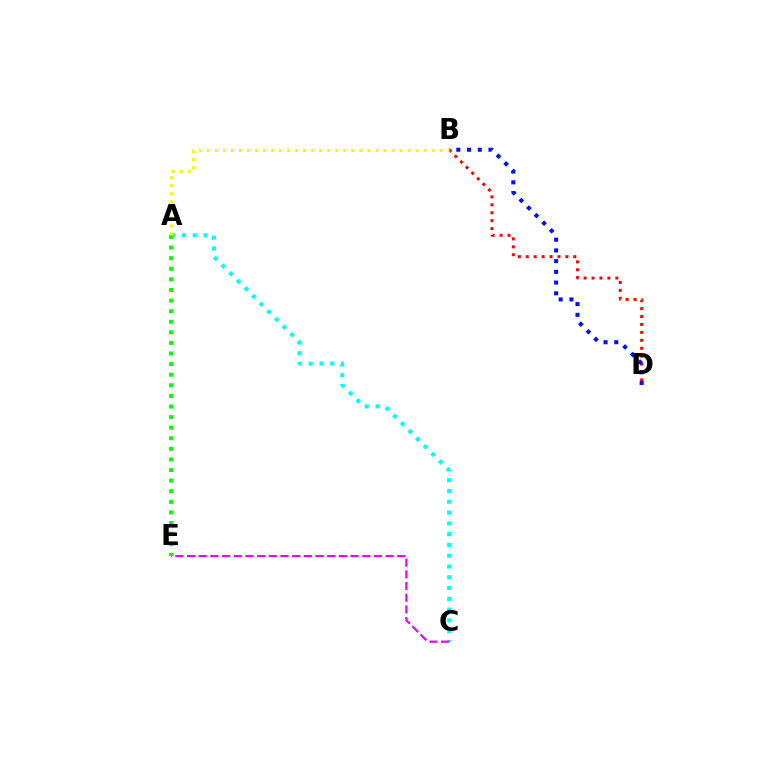{('A', 'C'): [{'color': '#00fff6', 'line_style': 'dotted', 'thickness': 2.93}], ('B', 'D'): [{'color': '#ff0000', 'line_style': 'dotted', 'thickness': 2.15}, {'color': '#0010ff', 'line_style': 'dotted', 'thickness': 2.91}], ('C', 'E'): [{'color': '#ee00ff', 'line_style': 'dashed', 'thickness': 1.59}], ('A', 'E'): [{'color': '#08ff00', 'line_style': 'dotted', 'thickness': 2.88}], ('A', 'B'): [{'color': '#fcf500', 'line_style': 'dotted', 'thickness': 2.18}]}